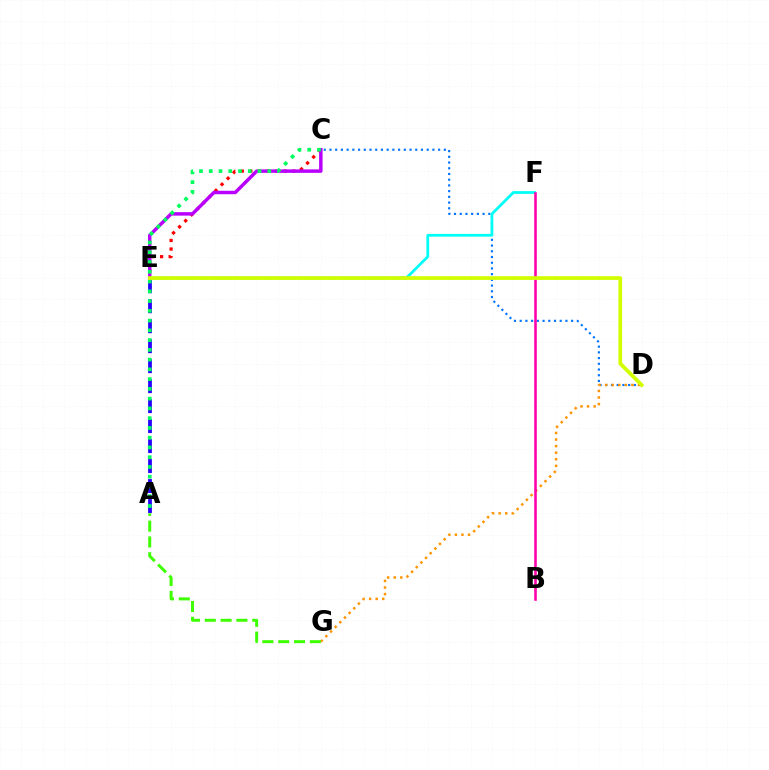{('A', 'E'): [{'color': '#2500ff', 'line_style': 'dashed', 'thickness': 2.71}], ('C', 'D'): [{'color': '#0074ff', 'line_style': 'dotted', 'thickness': 1.55}], ('D', 'G'): [{'color': '#ff9400', 'line_style': 'dotted', 'thickness': 1.79}], ('E', 'F'): [{'color': '#00fff6', 'line_style': 'solid', 'thickness': 1.99}], ('C', 'E'): [{'color': '#ff0000', 'line_style': 'dotted', 'thickness': 2.33}, {'color': '#b900ff', 'line_style': 'solid', 'thickness': 2.49}], ('B', 'F'): [{'color': '#ff00ac', 'line_style': 'solid', 'thickness': 1.85}], ('A', 'C'): [{'color': '#00ff5c', 'line_style': 'dotted', 'thickness': 2.65}], ('D', 'E'): [{'color': '#d1ff00', 'line_style': 'solid', 'thickness': 2.68}], ('A', 'G'): [{'color': '#3dff00', 'line_style': 'dashed', 'thickness': 2.15}]}